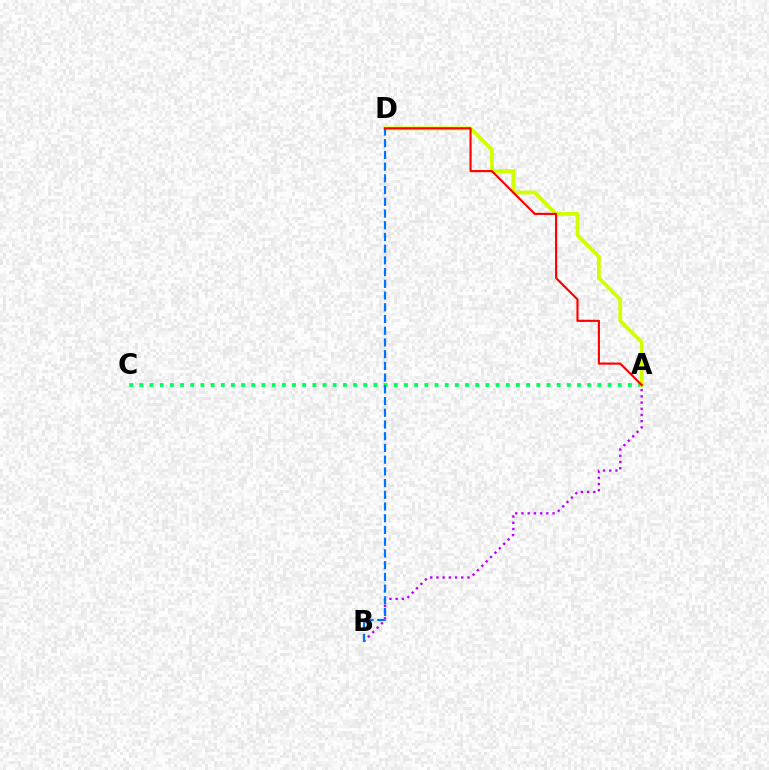{('A', 'C'): [{'color': '#00ff5c', 'line_style': 'dotted', 'thickness': 2.77}], ('A', 'D'): [{'color': '#d1ff00', 'line_style': 'solid', 'thickness': 2.75}, {'color': '#ff0000', 'line_style': 'solid', 'thickness': 1.54}], ('A', 'B'): [{'color': '#b900ff', 'line_style': 'dotted', 'thickness': 1.69}], ('B', 'D'): [{'color': '#0074ff', 'line_style': 'dashed', 'thickness': 1.59}]}